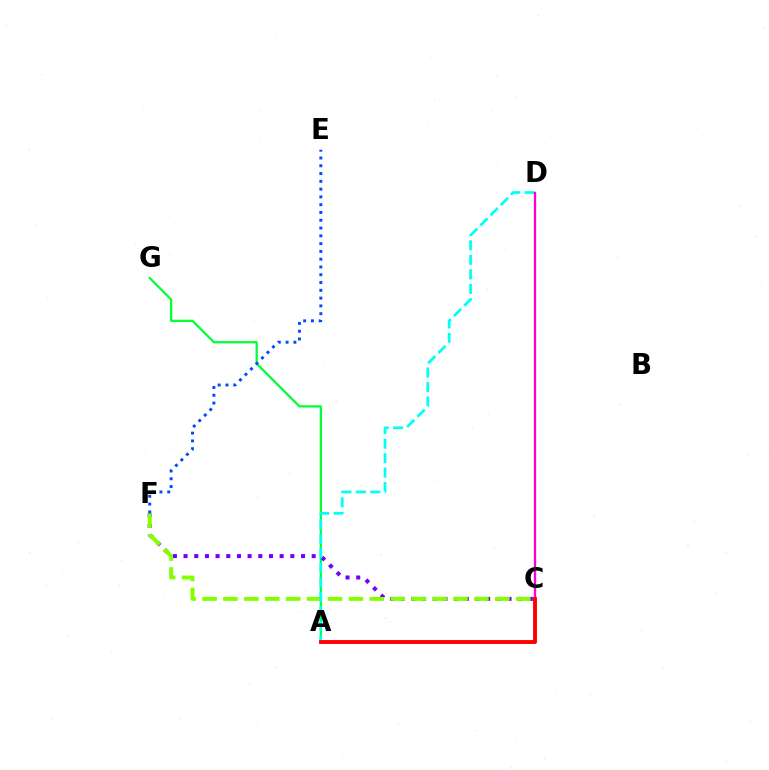{('A', 'G'): [{'color': '#00ff39', 'line_style': 'solid', 'thickness': 1.62}], ('C', 'F'): [{'color': '#7200ff', 'line_style': 'dotted', 'thickness': 2.9}, {'color': '#84ff00', 'line_style': 'dashed', 'thickness': 2.84}], ('A', 'C'): [{'color': '#ffbd00', 'line_style': 'solid', 'thickness': 1.93}, {'color': '#ff0000', 'line_style': 'solid', 'thickness': 2.78}], ('A', 'D'): [{'color': '#00fff6', 'line_style': 'dashed', 'thickness': 1.97}], ('E', 'F'): [{'color': '#004bff', 'line_style': 'dotted', 'thickness': 2.12}], ('C', 'D'): [{'color': '#ff00cf', 'line_style': 'solid', 'thickness': 1.69}]}